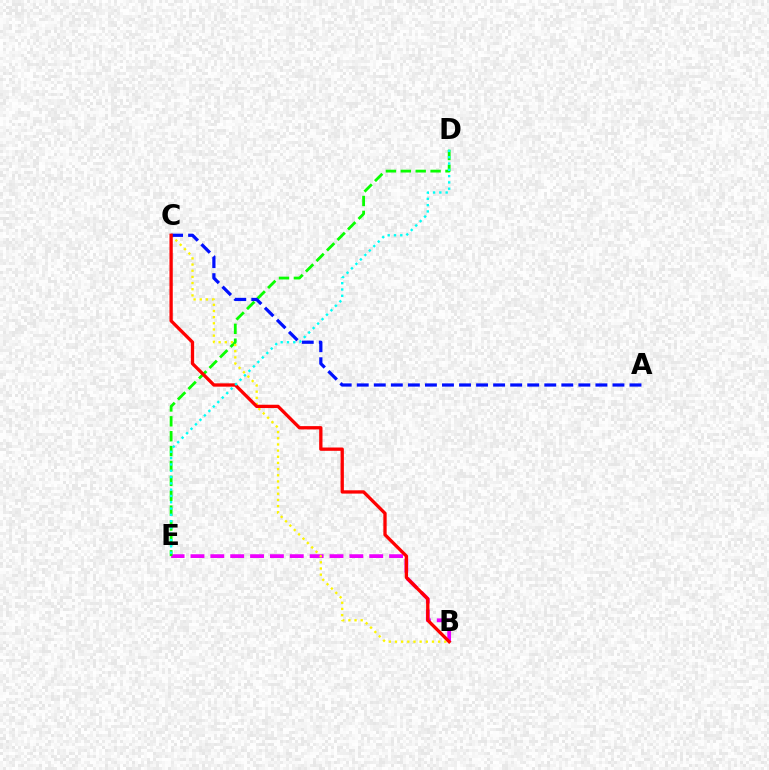{('B', 'E'): [{'color': '#ee00ff', 'line_style': 'dashed', 'thickness': 2.7}], ('D', 'E'): [{'color': '#08ff00', 'line_style': 'dashed', 'thickness': 2.02}, {'color': '#00fff6', 'line_style': 'dotted', 'thickness': 1.71}], ('B', 'C'): [{'color': '#fcf500', 'line_style': 'dotted', 'thickness': 1.67}, {'color': '#ff0000', 'line_style': 'solid', 'thickness': 2.38}], ('A', 'C'): [{'color': '#0010ff', 'line_style': 'dashed', 'thickness': 2.32}]}